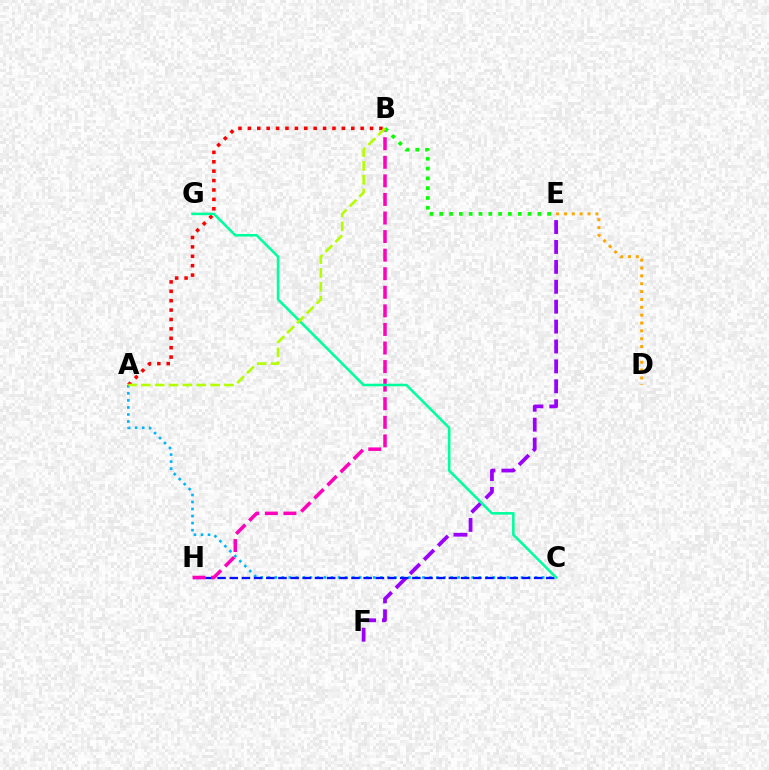{('A', 'B'): [{'color': '#ff0000', 'line_style': 'dotted', 'thickness': 2.55}, {'color': '#b3ff00', 'line_style': 'dashed', 'thickness': 1.88}], ('E', 'F'): [{'color': '#9b00ff', 'line_style': 'dashed', 'thickness': 2.7}], ('A', 'C'): [{'color': '#00b5ff', 'line_style': 'dotted', 'thickness': 1.91}], ('C', 'H'): [{'color': '#0010ff', 'line_style': 'dashed', 'thickness': 1.65}], ('B', 'H'): [{'color': '#ff00bd', 'line_style': 'dashed', 'thickness': 2.52}], ('C', 'G'): [{'color': '#00ff9d', 'line_style': 'solid', 'thickness': 1.85}], ('D', 'E'): [{'color': '#ffa500', 'line_style': 'dotted', 'thickness': 2.13}], ('B', 'E'): [{'color': '#08ff00', 'line_style': 'dotted', 'thickness': 2.66}]}